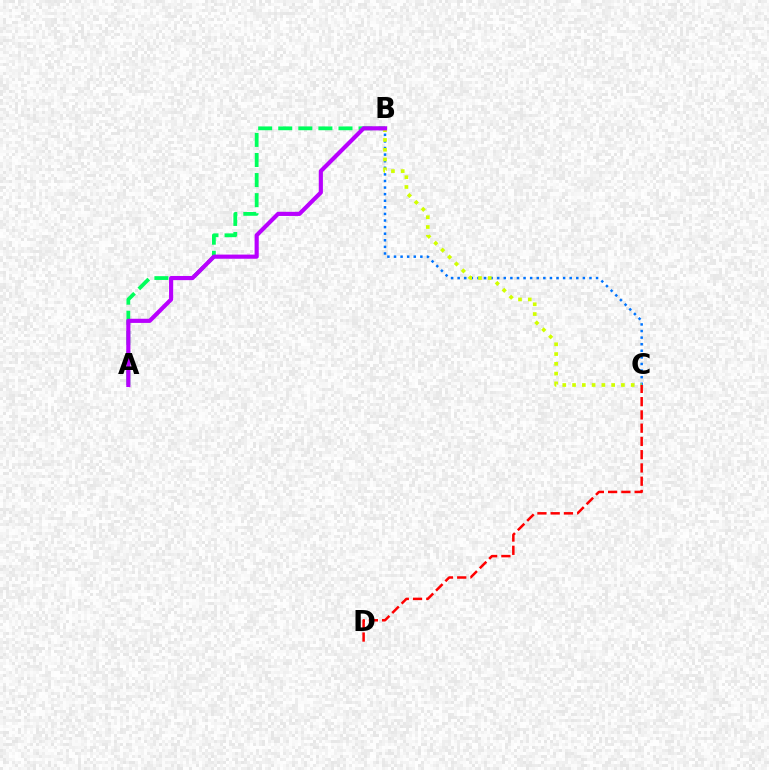{('A', 'B'): [{'color': '#00ff5c', 'line_style': 'dashed', 'thickness': 2.73}, {'color': '#b900ff', 'line_style': 'solid', 'thickness': 2.98}], ('B', 'C'): [{'color': '#0074ff', 'line_style': 'dotted', 'thickness': 1.79}, {'color': '#d1ff00', 'line_style': 'dotted', 'thickness': 2.66}], ('C', 'D'): [{'color': '#ff0000', 'line_style': 'dashed', 'thickness': 1.8}]}